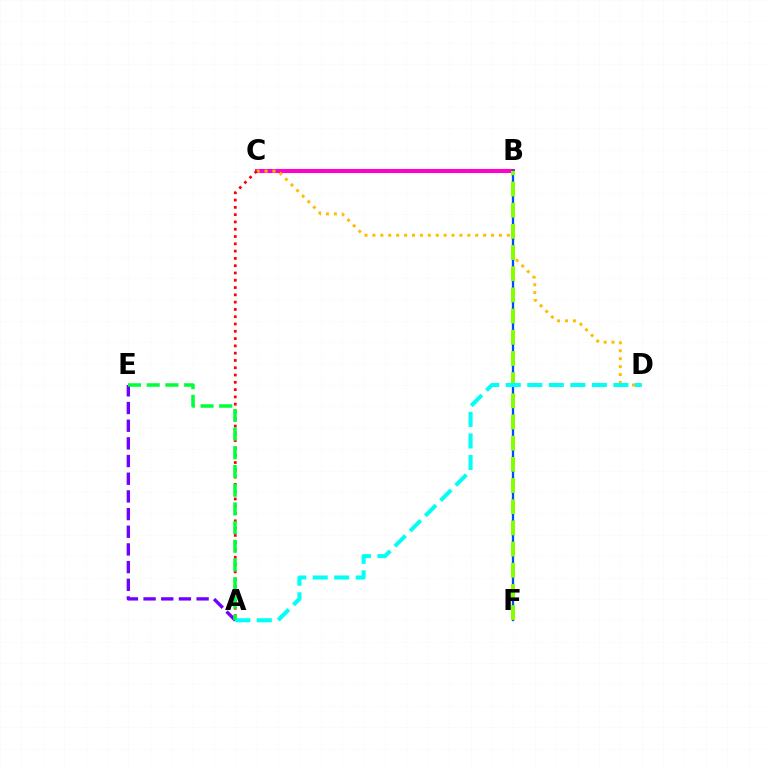{('B', 'C'): [{'color': '#ff00cf', 'line_style': 'solid', 'thickness': 2.93}], ('C', 'D'): [{'color': '#ffbd00', 'line_style': 'dotted', 'thickness': 2.15}], ('A', 'C'): [{'color': '#ff0000', 'line_style': 'dotted', 'thickness': 1.98}], ('B', 'F'): [{'color': '#004bff', 'line_style': 'solid', 'thickness': 1.65}, {'color': '#84ff00', 'line_style': 'dashed', 'thickness': 2.88}], ('A', 'E'): [{'color': '#7200ff', 'line_style': 'dashed', 'thickness': 2.4}, {'color': '#00ff39', 'line_style': 'dashed', 'thickness': 2.54}], ('A', 'D'): [{'color': '#00fff6', 'line_style': 'dashed', 'thickness': 2.92}]}